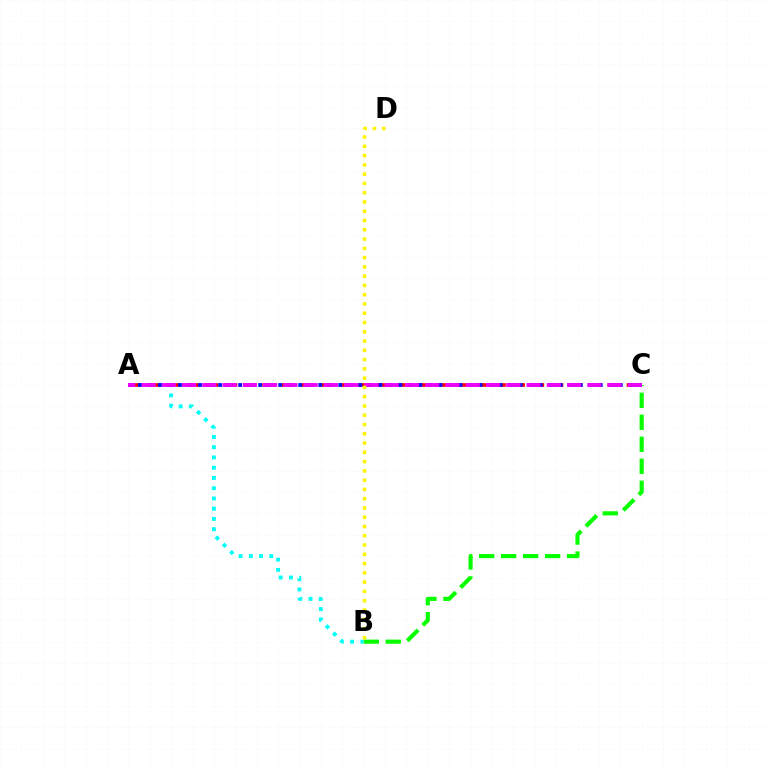{('B', 'C'): [{'color': '#08ff00', 'line_style': 'dashed', 'thickness': 2.99}], ('A', 'B'): [{'color': '#00fff6', 'line_style': 'dotted', 'thickness': 2.79}], ('A', 'C'): [{'color': '#ff0000', 'line_style': 'dashed', 'thickness': 2.61}, {'color': '#0010ff', 'line_style': 'dotted', 'thickness': 2.72}, {'color': '#ee00ff', 'line_style': 'dashed', 'thickness': 2.75}], ('B', 'D'): [{'color': '#fcf500', 'line_style': 'dotted', 'thickness': 2.52}]}